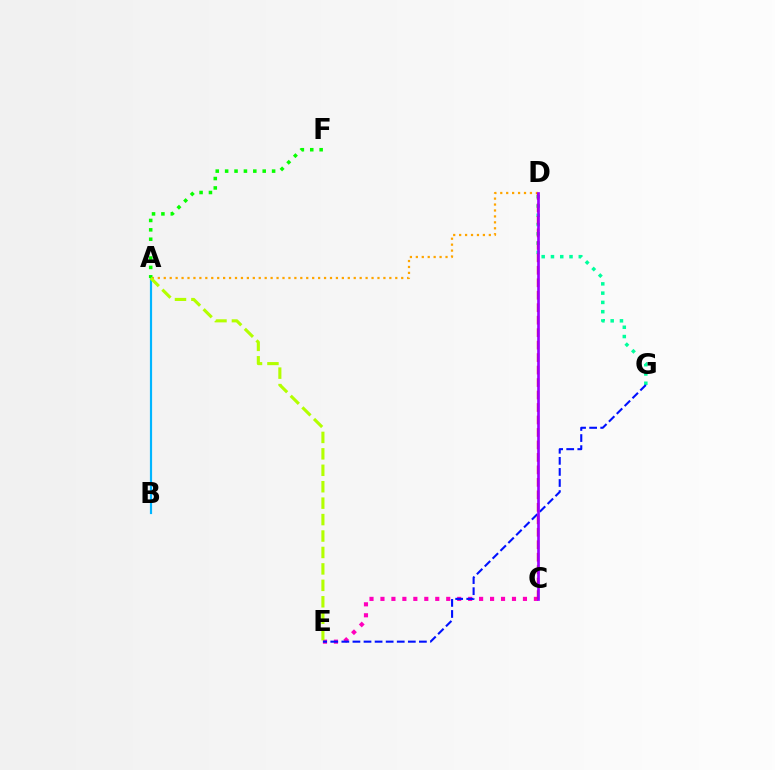{('A', 'B'): [{'color': '#00b5ff', 'line_style': 'solid', 'thickness': 1.57}], ('C', 'E'): [{'color': '#ff00bd', 'line_style': 'dotted', 'thickness': 2.98}], ('D', 'G'): [{'color': '#00ff9d', 'line_style': 'dotted', 'thickness': 2.52}], ('A', 'D'): [{'color': '#ffa500', 'line_style': 'dotted', 'thickness': 1.61}], ('A', 'F'): [{'color': '#08ff00', 'line_style': 'dotted', 'thickness': 2.55}], ('A', 'E'): [{'color': '#b3ff00', 'line_style': 'dashed', 'thickness': 2.23}], ('E', 'G'): [{'color': '#0010ff', 'line_style': 'dashed', 'thickness': 1.51}], ('C', 'D'): [{'color': '#ff0000', 'line_style': 'dashed', 'thickness': 1.69}, {'color': '#9b00ff', 'line_style': 'solid', 'thickness': 1.93}]}